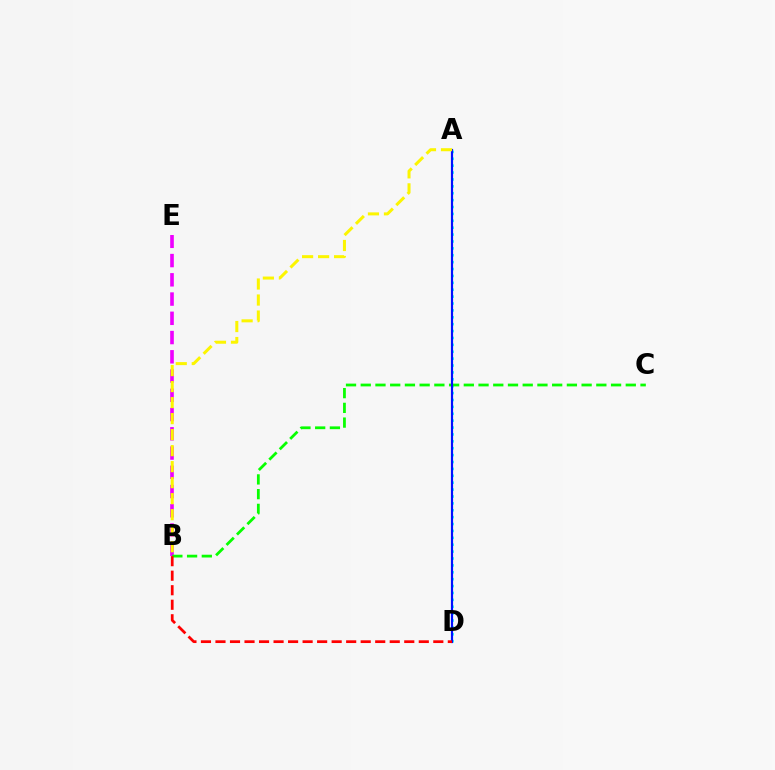{('A', 'D'): [{'color': '#00fff6', 'line_style': 'dotted', 'thickness': 1.87}, {'color': '#0010ff', 'line_style': 'solid', 'thickness': 1.57}], ('B', 'E'): [{'color': '#ee00ff', 'line_style': 'dashed', 'thickness': 2.61}], ('B', 'C'): [{'color': '#08ff00', 'line_style': 'dashed', 'thickness': 2.0}], ('B', 'D'): [{'color': '#ff0000', 'line_style': 'dashed', 'thickness': 1.97}], ('A', 'B'): [{'color': '#fcf500', 'line_style': 'dashed', 'thickness': 2.18}]}